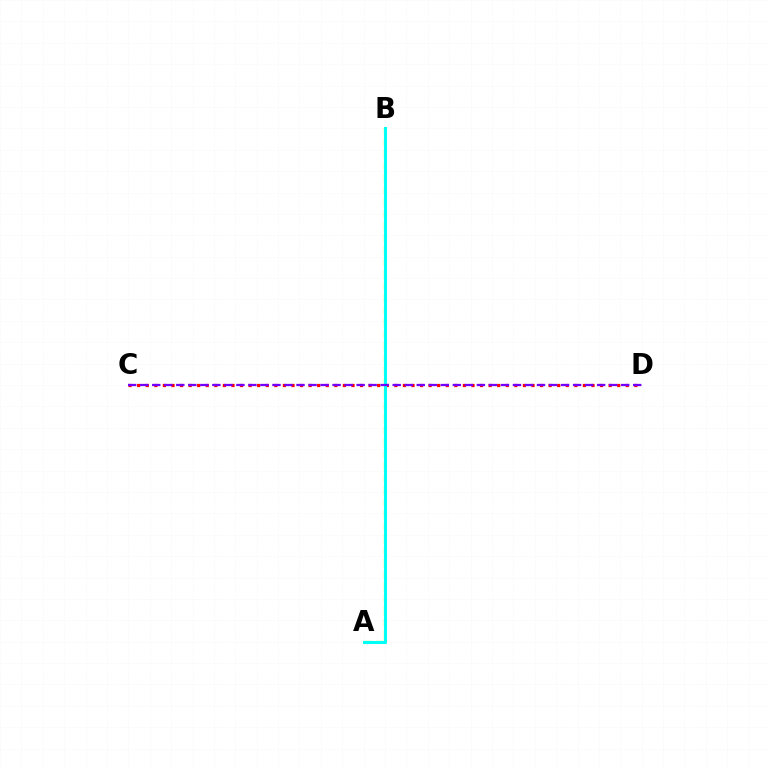{('A', 'B'): [{'color': '#84ff00', 'line_style': 'dashed', 'thickness': 1.63}, {'color': '#00fff6', 'line_style': 'solid', 'thickness': 2.19}], ('C', 'D'): [{'color': '#ff0000', 'line_style': 'dotted', 'thickness': 2.33}, {'color': '#7200ff', 'line_style': 'dashed', 'thickness': 1.63}]}